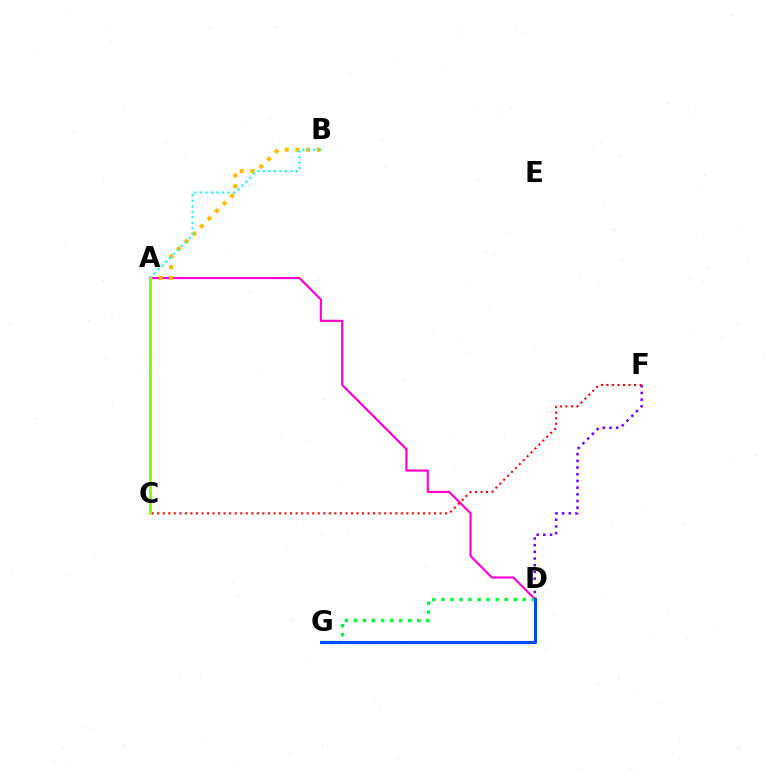{('A', 'D'): [{'color': '#ff00cf', 'line_style': 'solid', 'thickness': 1.55}], ('A', 'B'): [{'color': '#ffbd00', 'line_style': 'dotted', 'thickness': 2.92}, {'color': '#00fff6', 'line_style': 'dotted', 'thickness': 1.5}], ('D', 'F'): [{'color': '#7200ff', 'line_style': 'dotted', 'thickness': 1.82}], ('C', 'F'): [{'color': '#ff0000', 'line_style': 'dotted', 'thickness': 1.5}], ('D', 'G'): [{'color': '#00ff39', 'line_style': 'dotted', 'thickness': 2.46}, {'color': '#004bff', 'line_style': 'solid', 'thickness': 2.21}], ('A', 'C'): [{'color': '#84ff00', 'line_style': 'solid', 'thickness': 2.11}]}